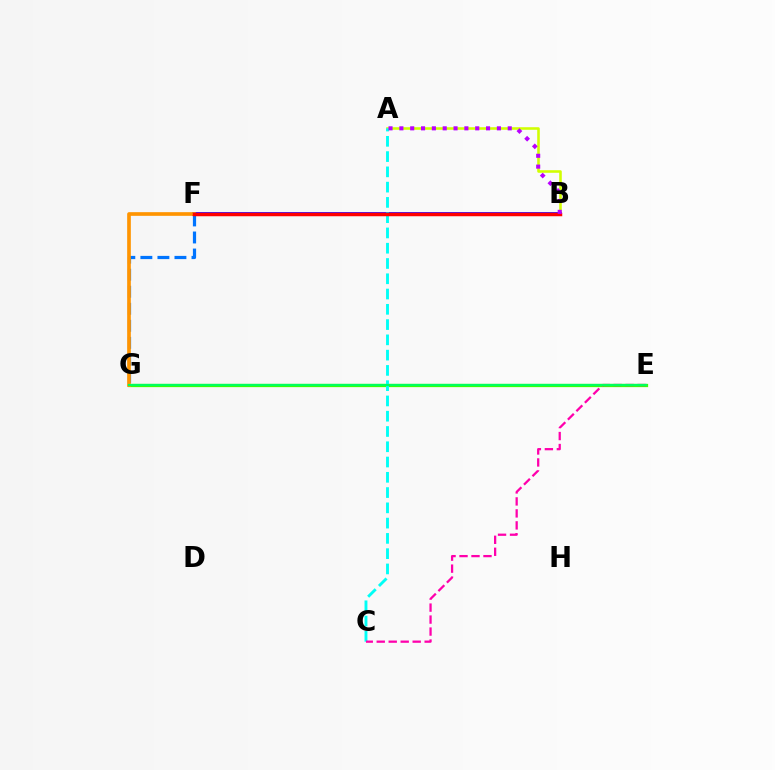{('E', 'G'): [{'color': '#3dff00', 'line_style': 'solid', 'thickness': 2.34}, {'color': '#00ff5c', 'line_style': 'solid', 'thickness': 1.59}], ('A', 'B'): [{'color': '#d1ff00', 'line_style': 'solid', 'thickness': 1.85}, {'color': '#b900ff', 'line_style': 'dotted', 'thickness': 2.94}], ('F', 'G'): [{'color': '#0074ff', 'line_style': 'dashed', 'thickness': 2.31}, {'color': '#ff9400', 'line_style': 'solid', 'thickness': 2.64}], ('B', 'F'): [{'color': '#2500ff', 'line_style': 'solid', 'thickness': 2.69}, {'color': '#ff0000', 'line_style': 'solid', 'thickness': 2.5}], ('A', 'C'): [{'color': '#00fff6', 'line_style': 'dashed', 'thickness': 2.07}], ('C', 'E'): [{'color': '#ff00ac', 'line_style': 'dashed', 'thickness': 1.63}]}